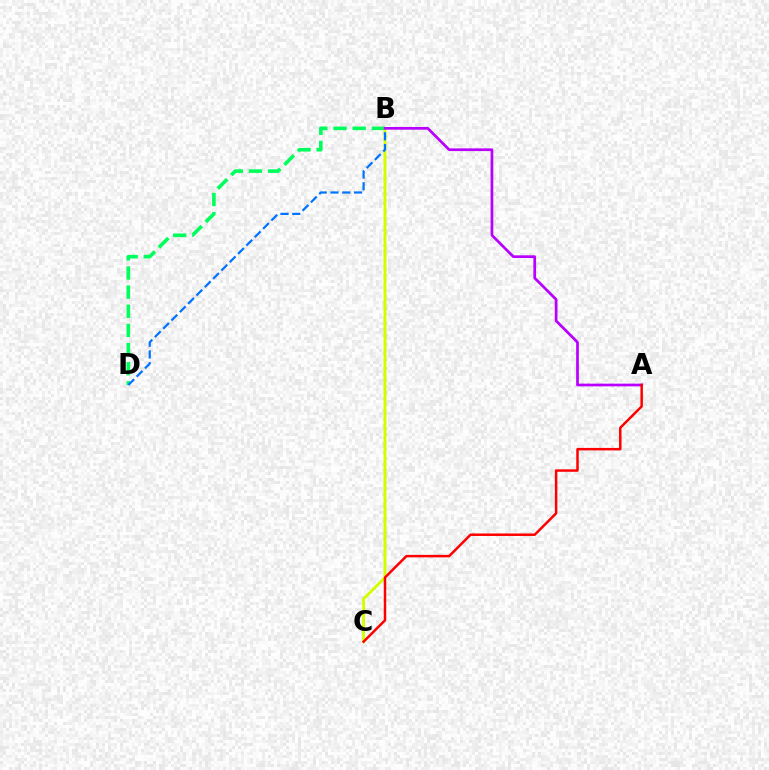{('B', 'D'): [{'color': '#00ff5c', 'line_style': 'dashed', 'thickness': 2.6}, {'color': '#0074ff', 'line_style': 'dashed', 'thickness': 1.6}], ('B', 'C'): [{'color': '#d1ff00', 'line_style': 'solid', 'thickness': 2.11}], ('A', 'B'): [{'color': '#b900ff', 'line_style': 'solid', 'thickness': 1.96}], ('A', 'C'): [{'color': '#ff0000', 'line_style': 'solid', 'thickness': 1.79}]}